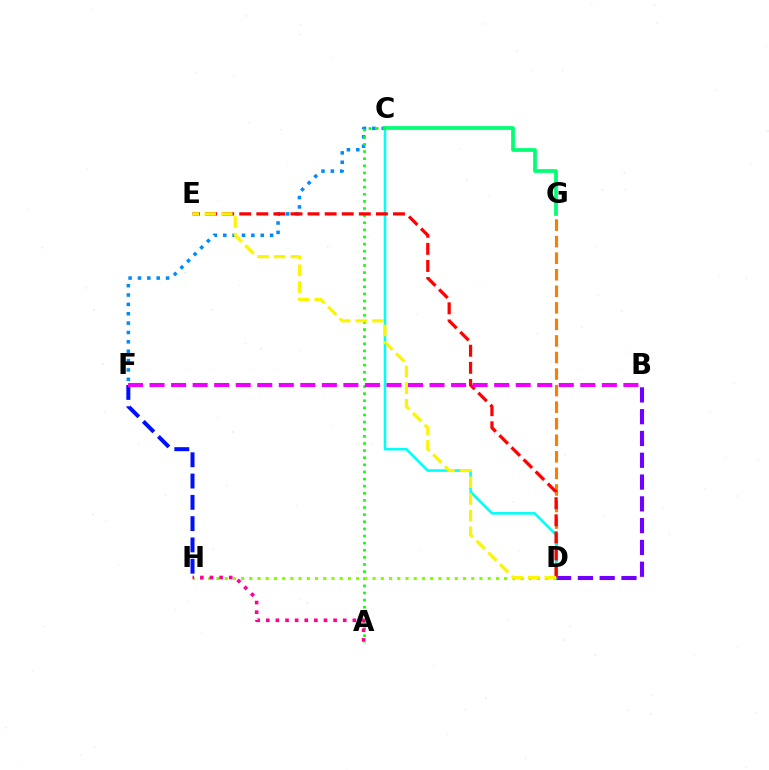{('C', 'F'): [{'color': '#008cff', 'line_style': 'dotted', 'thickness': 2.54}], ('D', 'G'): [{'color': '#ff7c00', 'line_style': 'dashed', 'thickness': 2.25}], ('B', 'D'): [{'color': '#7200ff', 'line_style': 'dashed', 'thickness': 2.96}], ('C', 'D'): [{'color': '#00fff6', 'line_style': 'solid', 'thickness': 1.84}], ('C', 'G'): [{'color': '#00ff74', 'line_style': 'solid', 'thickness': 2.68}], ('A', 'C'): [{'color': '#08ff00', 'line_style': 'dotted', 'thickness': 1.93}], ('D', 'H'): [{'color': '#84ff00', 'line_style': 'dotted', 'thickness': 2.23}], ('F', 'H'): [{'color': '#0010ff', 'line_style': 'dashed', 'thickness': 2.89}], ('A', 'H'): [{'color': '#ff0094', 'line_style': 'dotted', 'thickness': 2.61}], ('D', 'E'): [{'color': '#ff0000', 'line_style': 'dashed', 'thickness': 2.32}, {'color': '#fcf500', 'line_style': 'dashed', 'thickness': 2.26}], ('B', 'F'): [{'color': '#ee00ff', 'line_style': 'dashed', 'thickness': 2.93}]}